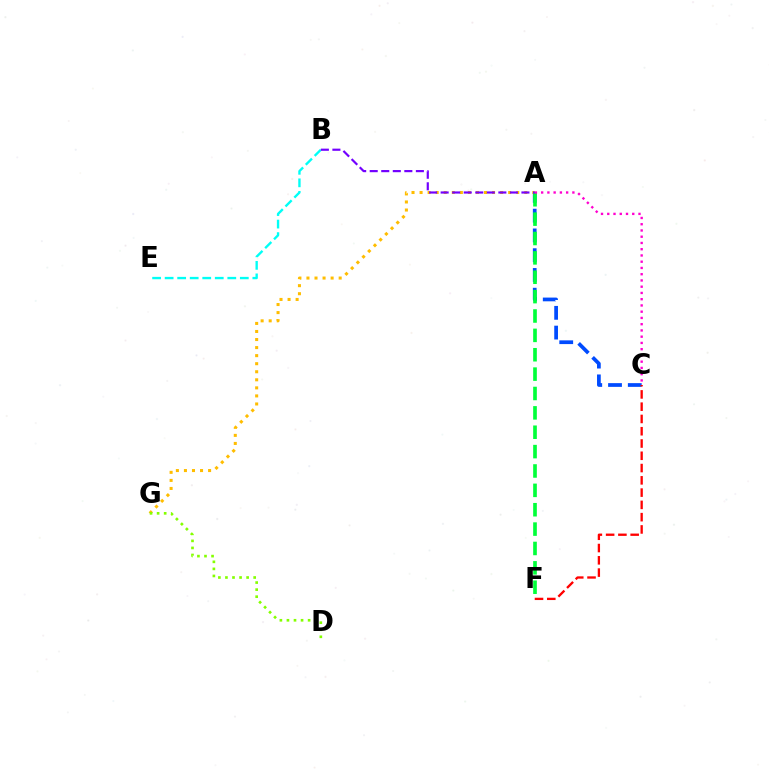{('A', 'C'): [{'color': '#004bff', 'line_style': 'dashed', 'thickness': 2.68}, {'color': '#ff00cf', 'line_style': 'dotted', 'thickness': 1.7}], ('C', 'F'): [{'color': '#ff0000', 'line_style': 'dashed', 'thickness': 1.67}], ('A', 'G'): [{'color': '#ffbd00', 'line_style': 'dotted', 'thickness': 2.19}], ('D', 'G'): [{'color': '#84ff00', 'line_style': 'dotted', 'thickness': 1.92}], ('A', 'F'): [{'color': '#00ff39', 'line_style': 'dashed', 'thickness': 2.63}], ('B', 'E'): [{'color': '#00fff6', 'line_style': 'dashed', 'thickness': 1.7}], ('A', 'B'): [{'color': '#7200ff', 'line_style': 'dashed', 'thickness': 1.57}]}